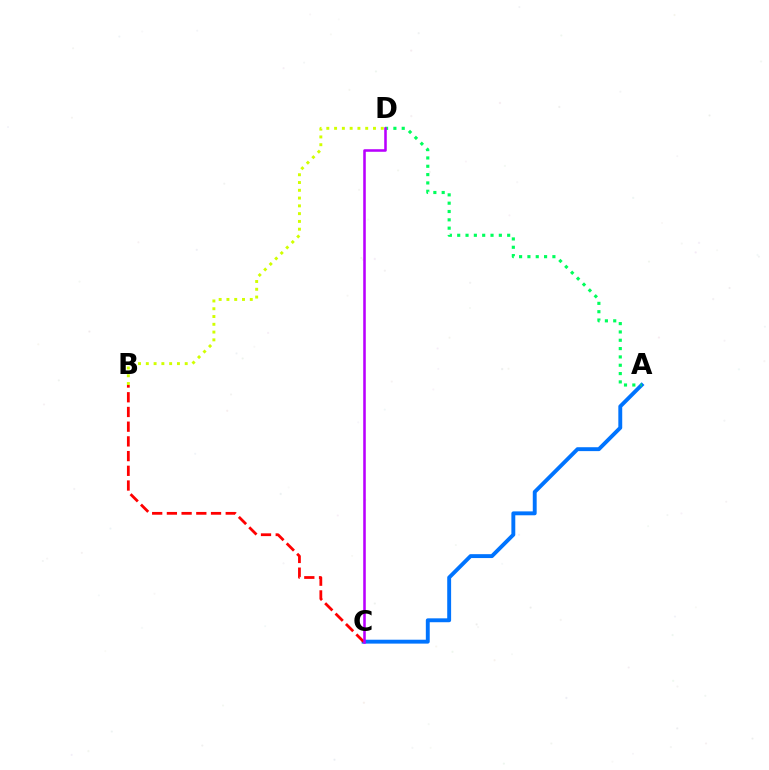{('A', 'C'): [{'color': '#0074ff', 'line_style': 'solid', 'thickness': 2.8}], ('B', 'D'): [{'color': '#d1ff00', 'line_style': 'dotted', 'thickness': 2.11}], ('B', 'C'): [{'color': '#ff0000', 'line_style': 'dashed', 'thickness': 2.0}], ('A', 'D'): [{'color': '#00ff5c', 'line_style': 'dotted', 'thickness': 2.26}], ('C', 'D'): [{'color': '#b900ff', 'line_style': 'solid', 'thickness': 1.84}]}